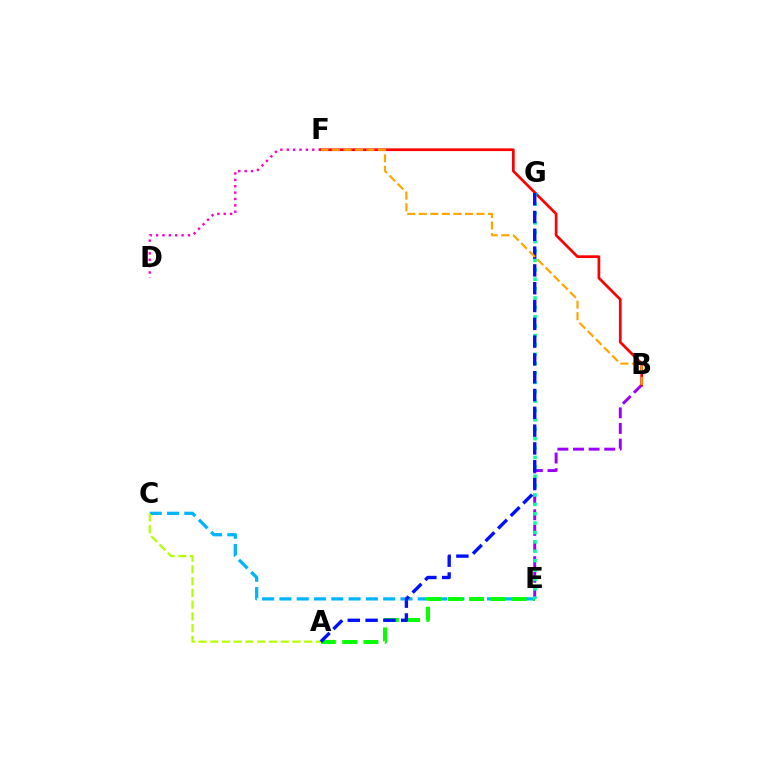{('B', 'E'): [{'color': '#9b00ff', 'line_style': 'dashed', 'thickness': 2.12}], ('D', 'F'): [{'color': '#ff00bd', 'line_style': 'dotted', 'thickness': 1.73}], ('C', 'E'): [{'color': '#00b5ff', 'line_style': 'dashed', 'thickness': 2.35}], ('A', 'E'): [{'color': '#08ff00', 'line_style': 'dashed', 'thickness': 2.89}], ('B', 'F'): [{'color': '#ff0000', 'line_style': 'solid', 'thickness': 1.95}, {'color': '#ffa500', 'line_style': 'dashed', 'thickness': 1.57}], ('E', 'G'): [{'color': '#00ff9d', 'line_style': 'dotted', 'thickness': 2.55}], ('A', 'C'): [{'color': '#b3ff00', 'line_style': 'dashed', 'thickness': 1.6}], ('A', 'G'): [{'color': '#0010ff', 'line_style': 'dashed', 'thickness': 2.42}]}